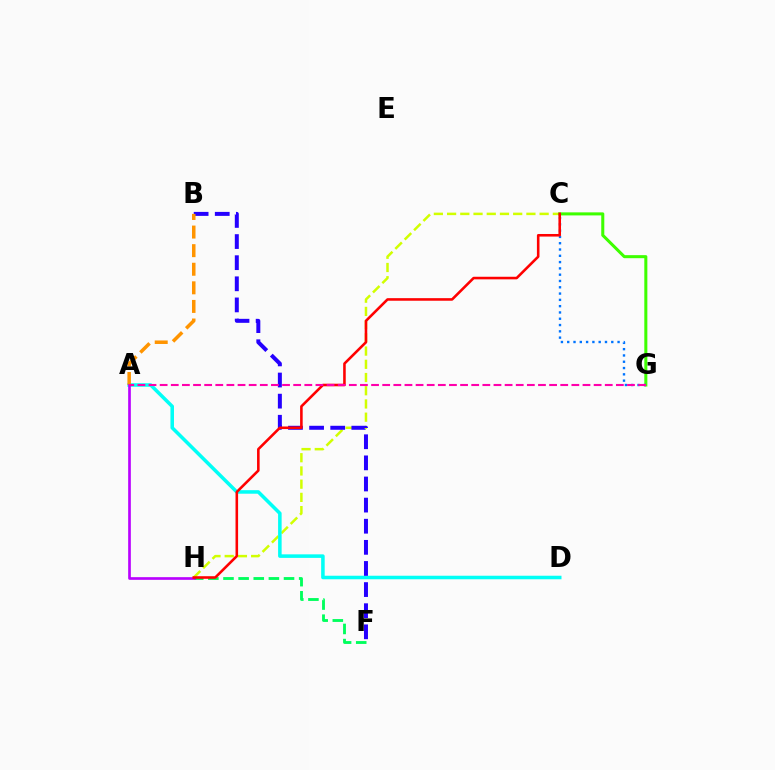{('F', 'H'): [{'color': '#00ff5c', 'line_style': 'dashed', 'thickness': 2.06}], ('C', 'H'): [{'color': '#d1ff00', 'line_style': 'dashed', 'thickness': 1.8}, {'color': '#ff0000', 'line_style': 'solid', 'thickness': 1.86}], ('A', 'D'): [{'color': '#00fff6', 'line_style': 'solid', 'thickness': 2.55}], ('B', 'F'): [{'color': '#2500ff', 'line_style': 'dashed', 'thickness': 2.87}], ('C', 'G'): [{'color': '#3dff00', 'line_style': 'solid', 'thickness': 2.19}, {'color': '#0074ff', 'line_style': 'dotted', 'thickness': 1.71}], ('A', 'B'): [{'color': '#ff9400', 'line_style': 'dashed', 'thickness': 2.53}], ('A', 'H'): [{'color': '#b900ff', 'line_style': 'solid', 'thickness': 1.92}], ('A', 'G'): [{'color': '#ff00ac', 'line_style': 'dashed', 'thickness': 1.51}]}